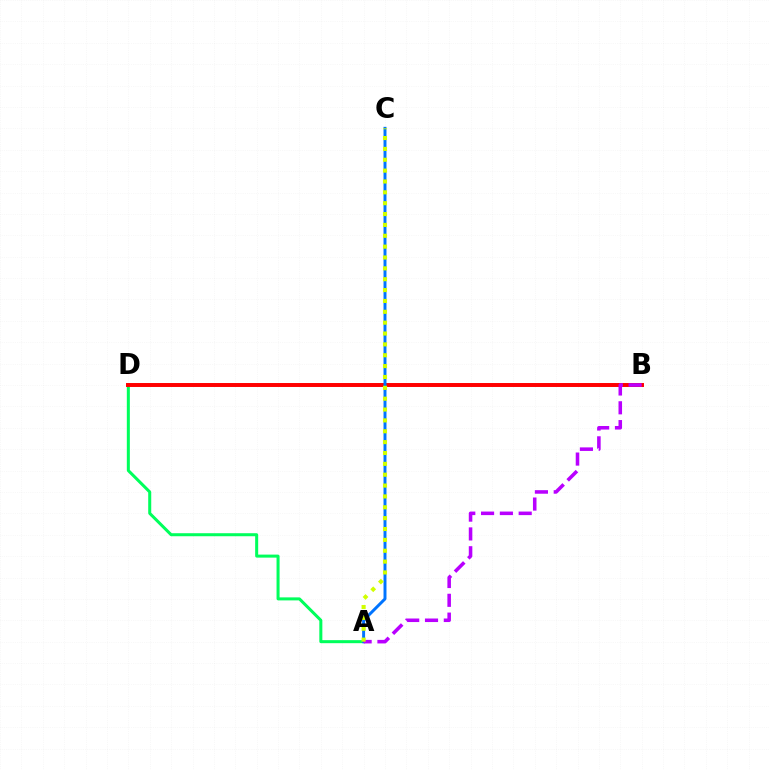{('A', 'D'): [{'color': '#00ff5c', 'line_style': 'solid', 'thickness': 2.18}], ('B', 'D'): [{'color': '#ff0000', 'line_style': 'solid', 'thickness': 2.85}], ('A', 'C'): [{'color': '#0074ff', 'line_style': 'solid', 'thickness': 2.13}, {'color': '#d1ff00', 'line_style': 'dotted', 'thickness': 2.95}], ('A', 'B'): [{'color': '#b900ff', 'line_style': 'dashed', 'thickness': 2.56}]}